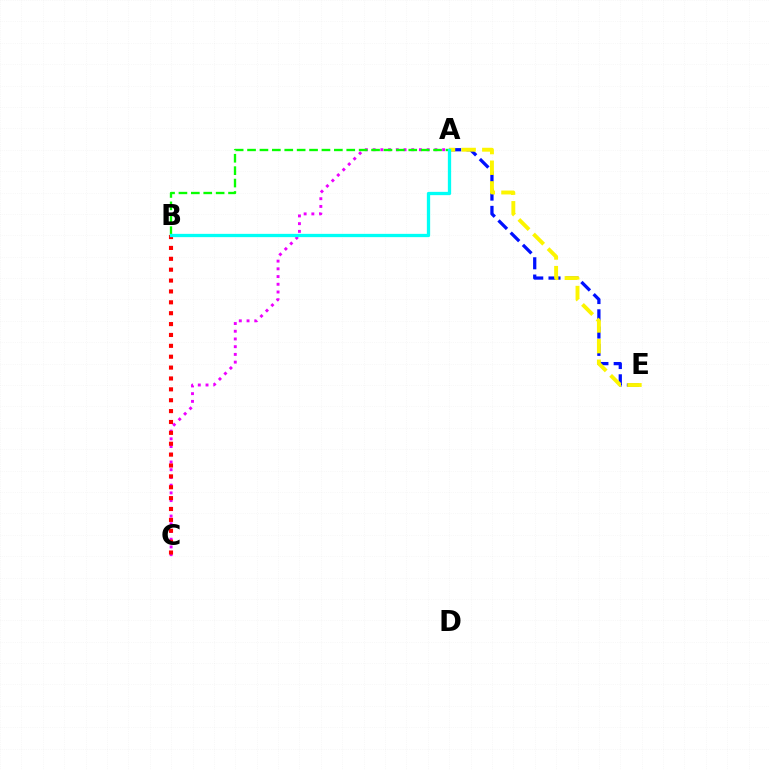{('A', 'C'): [{'color': '#ee00ff', 'line_style': 'dotted', 'thickness': 2.1}], ('A', 'B'): [{'color': '#08ff00', 'line_style': 'dashed', 'thickness': 1.68}, {'color': '#00fff6', 'line_style': 'solid', 'thickness': 2.37}], ('A', 'E'): [{'color': '#0010ff', 'line_style': 'dashed', 'thickness': 2.35}, {'color': '#fcf500', 'line_style': 'dashed', 'thickness': 2.8}], ('B', 'C'): [{'color': '#ff0000', 'line_style': 'dotted', 'thickness': 2.96}]}